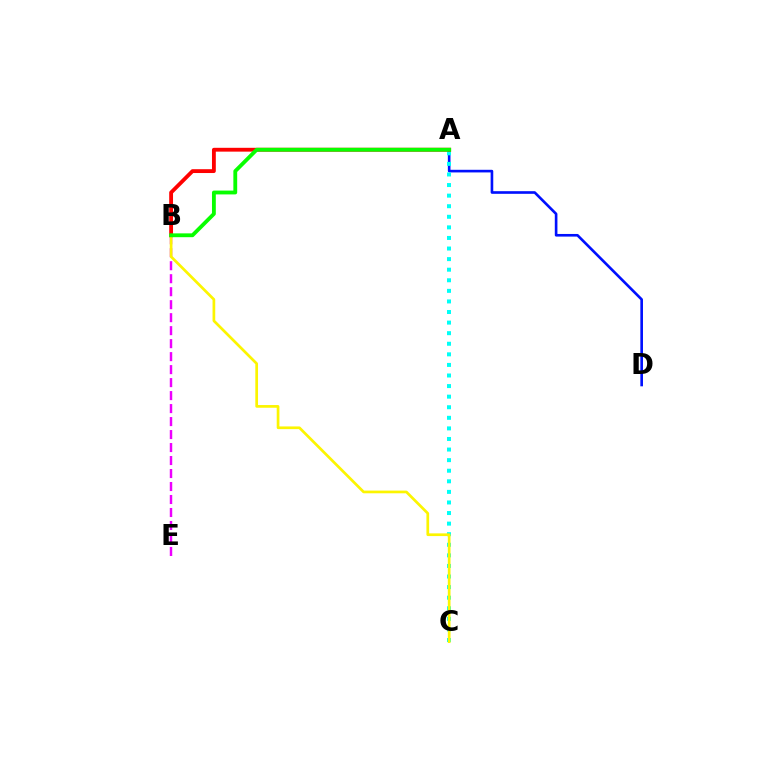{('B', 'E'): [{'color': '#ee00ff', 'line_style': 'dashed', 'thickness': 1.76}], ('A', 'D'): [{'color': '#0010ff', 'line_style': 'solid', 'thickness': 1.9}], ('A', 'C'): [{'color': '#00fff6', 'line_style': 'dotted', 'thickness': 2.87}], ('A', 'B'): [{'color': '#ff0000', 'line_style': 'solid', 'thickness': 2.76}, {'color': '#08ff00', 'line_style': 'solid', 'thickness': 2.76}], ('B', 'C'): [{'color': '#fcf500', 'line_style': 'solid', 'thickness': 1.94}]}